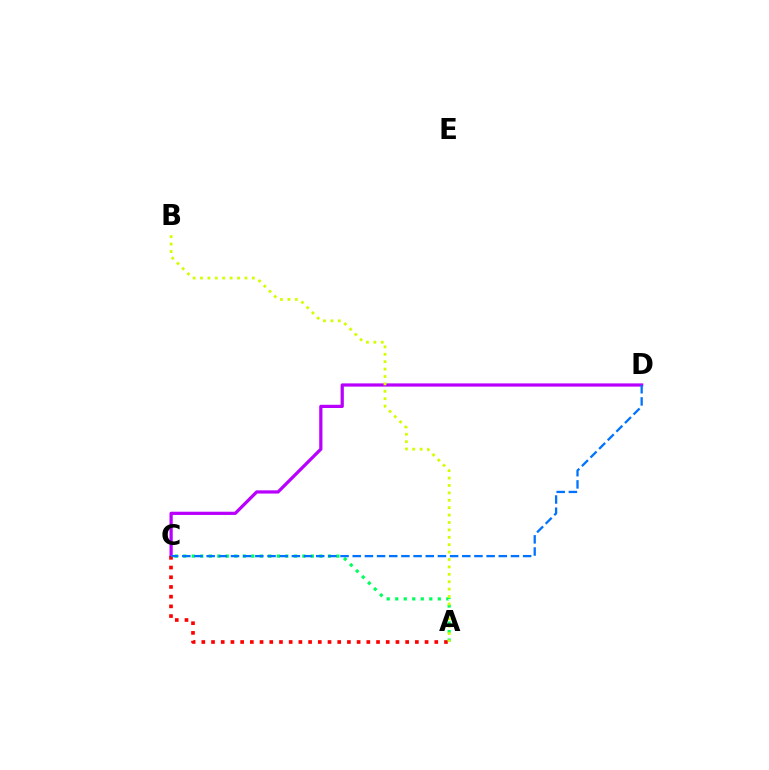{('C', 'D'): [{'color': '#b900ff', 'line_style': 'solid', 'thickness': 2.32}, {'color': '#0074ff', 'line_style': 'dashed', 'thickness': 1.65}], ('A', 'C'): [{'color': '#ff0000', 'line_style': 'dotted', 'thickness': 2.64}, {'color': '#00ff5c', 'line_style': 'dotted', 'thickness': 2.31}], ('A', 'B'): [{'color': '#d1ff00', 'line_style': 'dotted', 'thickness': 2.01}]}